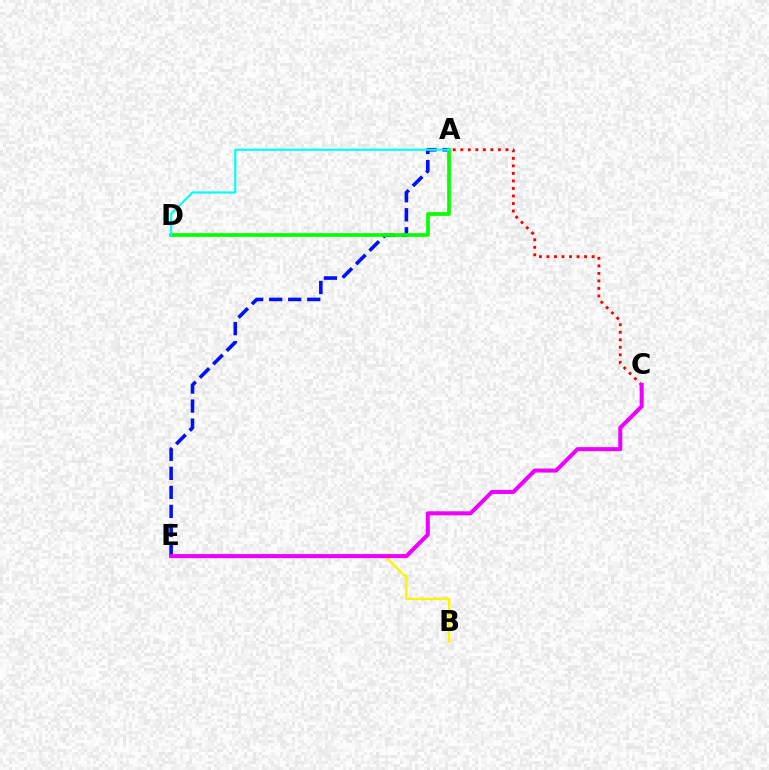{('A', 'E'): [{'color': '#0010ff', 'line_style': 'dashed', 'thickness': 2.59}], ('A', 'C'): [{'color': '#ff0000', 'line_style': 'dotted', 'thickness': 2.04}], ('A', 'D'): [{'color': '#08ff00', 'line_style': 'solid', 'thickness': 2.65}, {'color': '#00fff6', 'line_style': 'solid', 'thickness': 1.55}], ('B', 'E'): [{'color': '#fcf500', 'line_style': 'solid', 'thickness': 1.71}], ('C', 'E'): [{'color': '#ee00ff', 'line_style': 'solid', 'thickness': 2.92}]}